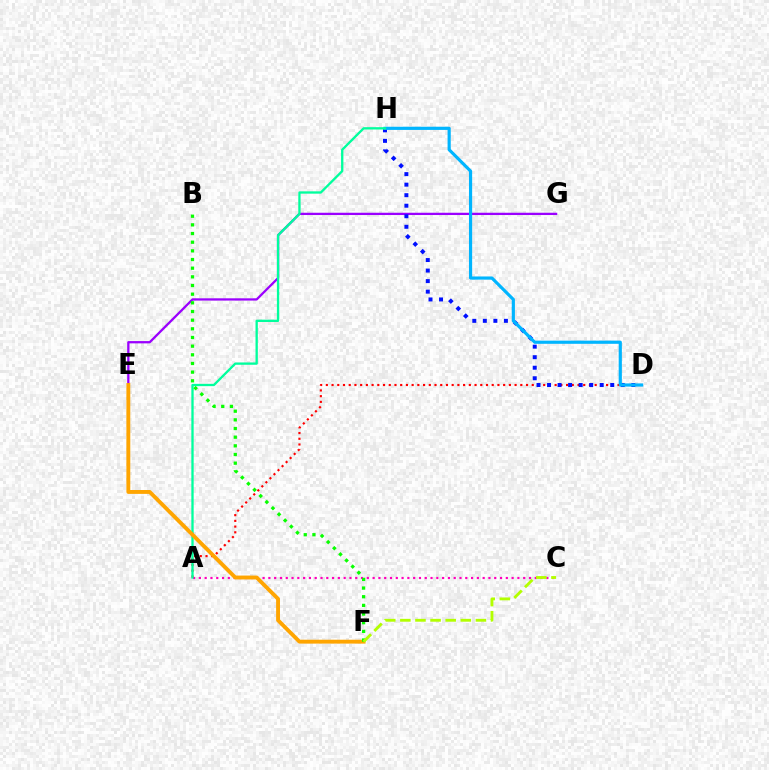{('E', 'G'): [{'color': '#9b00ff', 'line_style': 'solid', 'thickness': 1.64}], ('A', 'C'): [{'color': '#ff00bd', 'line_style': 'dotted', 'thickness': 1.57}], ('A', 'D'): [{'color': '#ff0000', 'line_style': 'dotted', 'thickness': 1.55}], ('D', 'H'): [{'color': '#0010ff', 'line_style': 'dotted', 'thickness': 2.86}, {'color': '#00b5ff', 'line_style': 'solid', 'thickness': 2.28}], ('A', 'H'): [{'color': '#00ff9d', 'line_style': 'solid', 'thickness': 1.67}], ('E', 'F'): [{'color': '#ffa500', 'line_style': 'solid', 'thickness': 2.8}], ('B', 'F'): [{'color': '#08ff00', 'line_style': 'dotted', 'thickness': 2.35}], ('C', 'F'): [{'color': '#b3ff00', 'line_style': 'dashed', 'thickness': 2.05}]}